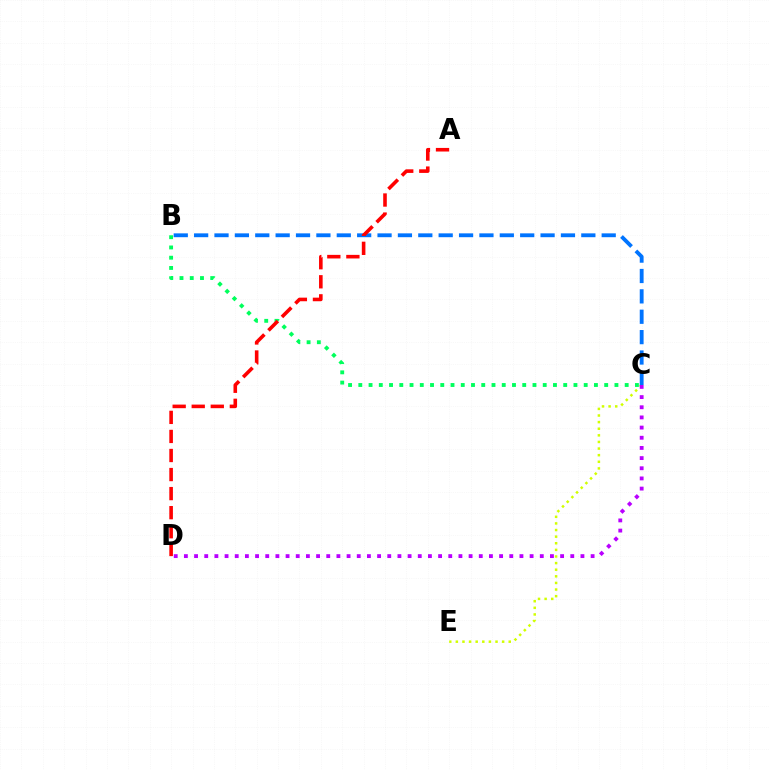{('B', 'C'): [{'color': '#00ff5c', 'line_style': 'dotted', 'thickness': 2.78}, {'color': '#0074ff', 'line_style': 'dashed', 'thickness': 2.77}], ('C', 'E'): [{'color': '#d1ff00', 'line_style': 'dotted', 'thickness': 1.8}], ('C', 'D'): [{'color': '#b900ff', 'line_style': 'dotted', 'thickness': 2.76}], ('A', 'D'): [{'color': '#ff0000', 'line_style': 'dashed', 'thickness': 2.59}]}